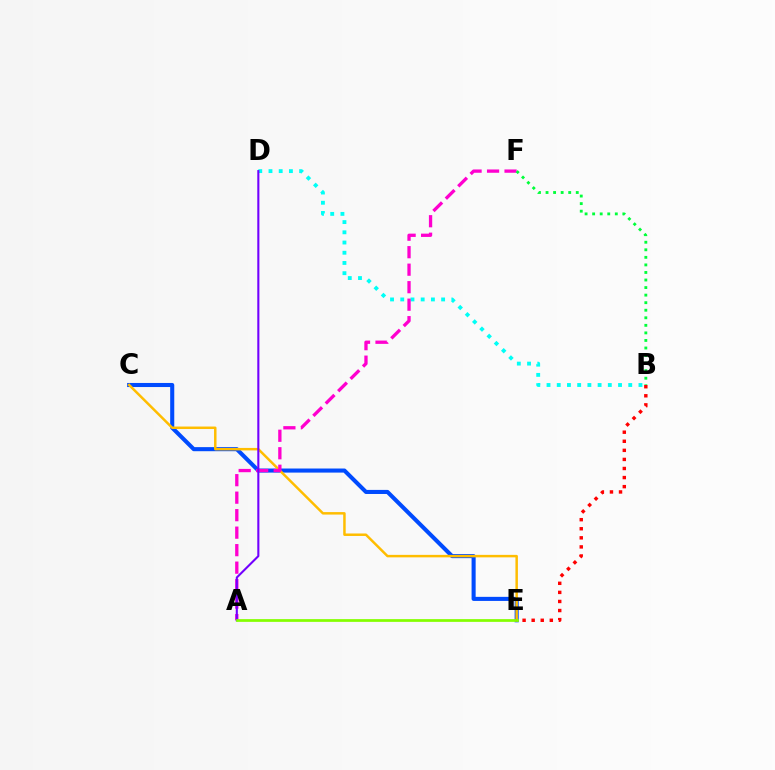{('C', 'E'): [{'color': '#004bff', 'line_style': 'solid', 'thickness': 2.94}, {'color': '#ffbd00', 'line_style': 'solid', 'thickness': 1.79}], ('B', 'D'): [{'color': '#00fff6', 'line_style': 'dotted', 'thickness': 2.78}], ('A', 'F'): [{'color': '#ff00cf', 'line_style': 'dashed', 'thickness': 2.38}], ('A', 'D'): [{'color': '#7200ff', 'line_style': 'solid', 'thickness': 1.5}], ('A', 'E'): [{'color': '#84ff00', 'line_style': 'solid', 'thickness': 1.97}], ('B', 'E'): [{'color': '#ff0000', 'line_style': 'dotted', 'thickness': 2.47}], ('B', 'F'): [{'color': '#00ff39', 'line_style': 'dotted', 'thickness': 2.05}]}